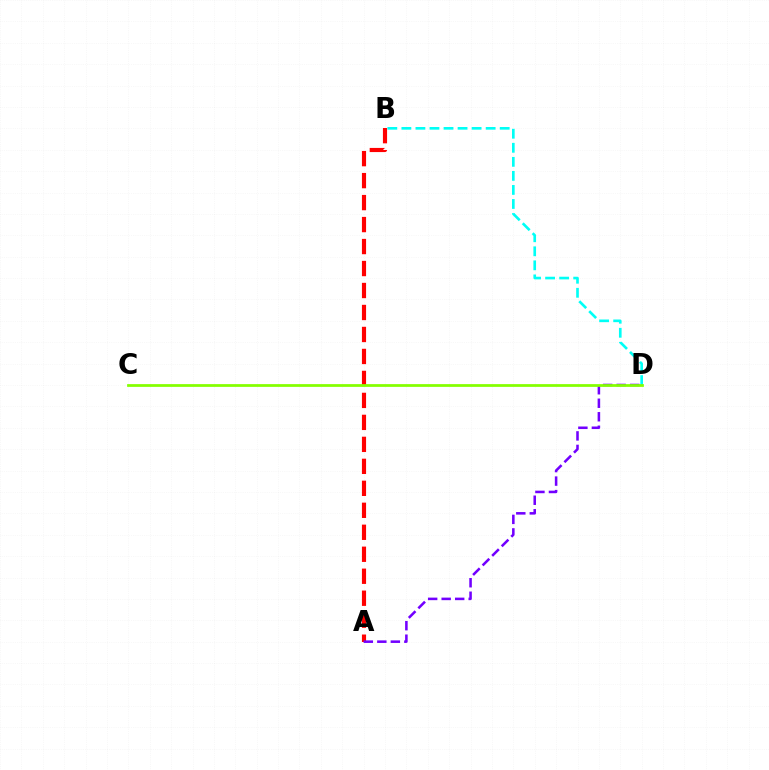{('A', 'B'): [{'color': '#ff0000', 'line_style': 'dashed', 'thickness': 2.99}], ('B', 'D'): [{'color': '#00fff6', 'line_style': 'dashed', 'thickness': 1.91}], ('A', 'D'): [{'color': '#7200ff', 'line_style': 'dashed', 'thickness': 1.84}], ('C', 'D'): [{'color': '#84ff00', 'line_style': 'solid', 'thickness': 1.98}]}